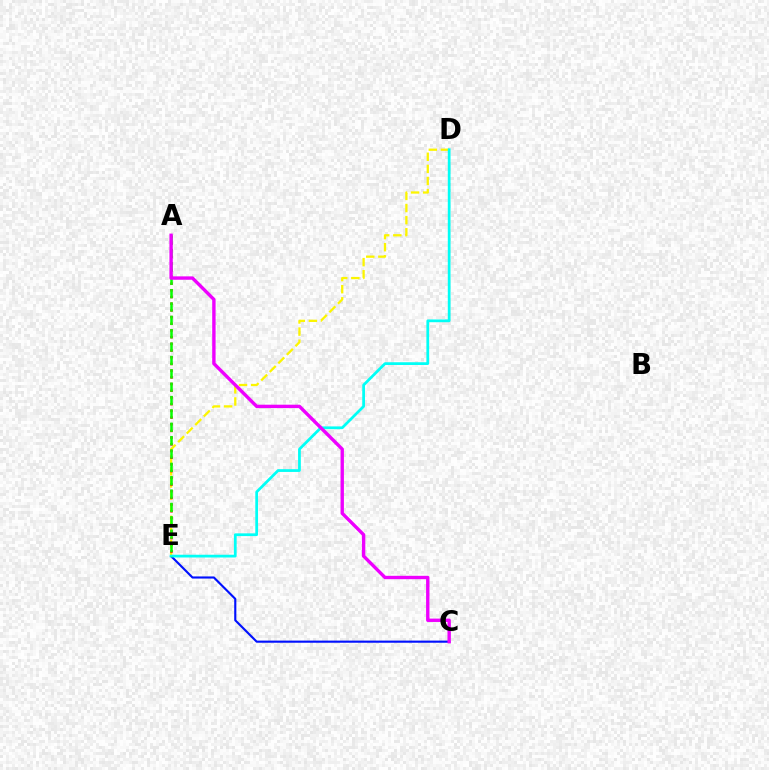{('C', 'E'): [{'color': '#0010ff', 'line_style': 'solid', 'thickness': 1.53}], ('D', 'E'): [{'color': '#fcf500', 'line_style': 'dashed', 'thickness': 1.64}, {'color': '#00fff6', 'line_style': 'solid', 'thickness': 1.98}], ('A', 'E'): [{'color': '#ff0000', 'line_style': 'dotted', 'thickness': 1.82}, {'color': '#08ff00', 'line_style': 'dashed', 'thickness': 1.82}], ('A', 'C'): [{'color': '#ee00ff', 'line_style': 'solid', 'thickness': 2.43}]}